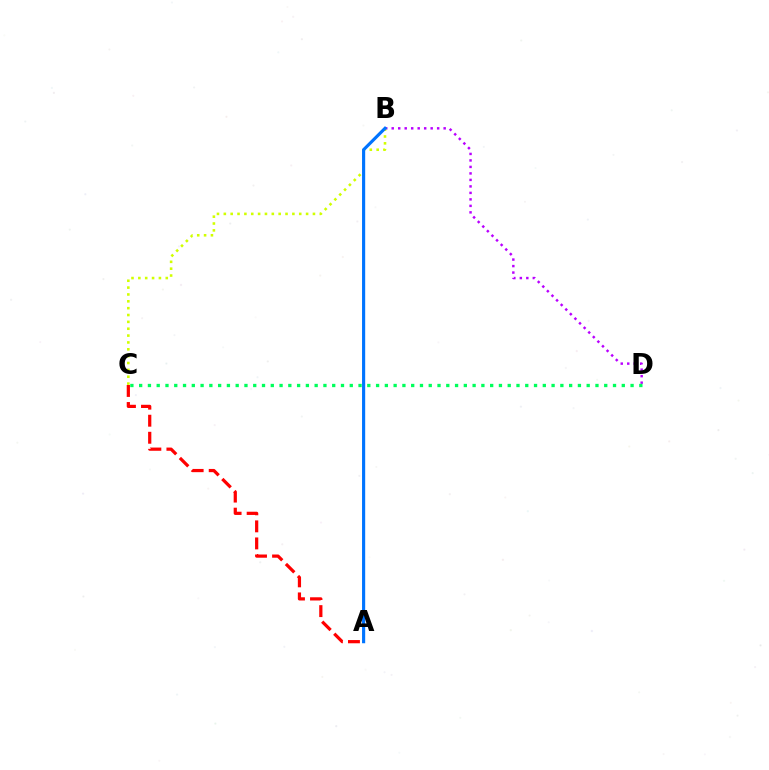{('B', 'D'): [{'color': '#b900ff', 'line_style': 'dotted', 'thickness': 1.76}], ('C', 'D'): [{'color': '#00ff5c', 'line_style': 'dotted', 'thickness': 2.38}], ('B', 'C'): [{'color': '#d1ff00', 'line_style': 'dotted', 'thickness': 1.86}], ('A', 'C'): [{'color': '#ff0000', 'line_style': 'dashed', 'thickness': 2.32}], ('A', 'B'): [{'color': '#0074ff', 'line_style': 'solid', 'thickness': 2.26}]}